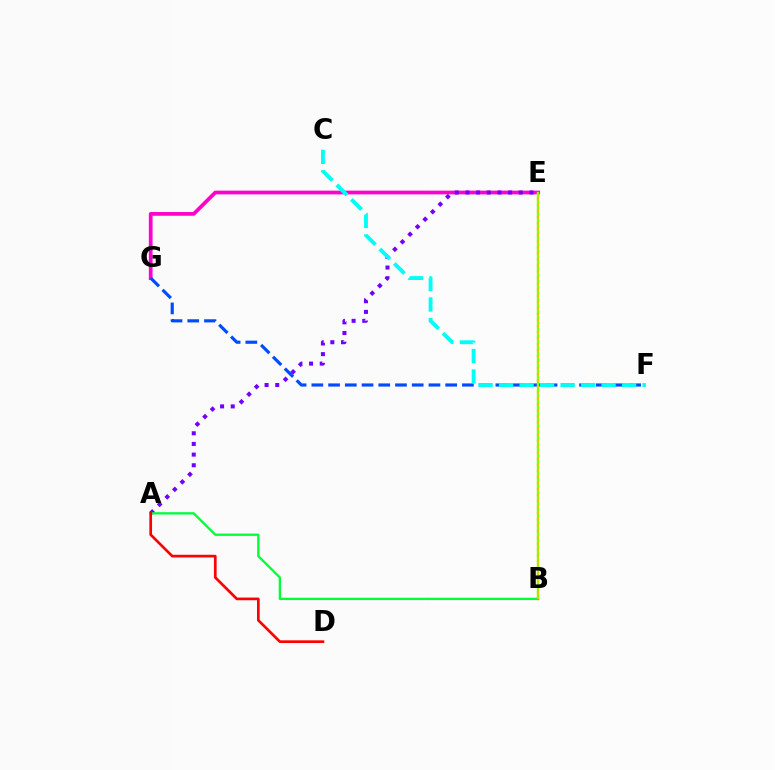{('E', 'G'): [{'color': '#ff00cf', 'line_style': 'solid', 'thickness': 2.69}], ('A', 'E'): [{'color': '#7200ff', 'line_style': 'dotted', 'thickness': 2.9}], ('F', 'G'): [{'color': '#004bff', 'line_style': 'dashed', 'thickness': 2.27}], ('B', 'E'): [{'color': '#84ff00', 'line_style': 'solid', 'thickness': 1.72}, {'color': '#ffbd00', 'line_style': 'dotted', 'thickness': 1.64}], ('C', 'F'): [{'color': '#00fff6', 'line_style': 'dashed', 'thickness': 2.78}], ('A', 'B'): [{'color': '#00ff39', 'line_style': 'solid', 'thickness': 1.67}], ('A', 'D'): [{'color': '#ff0000', 'line_style': 'solid', 'thickness': 1.93}]}